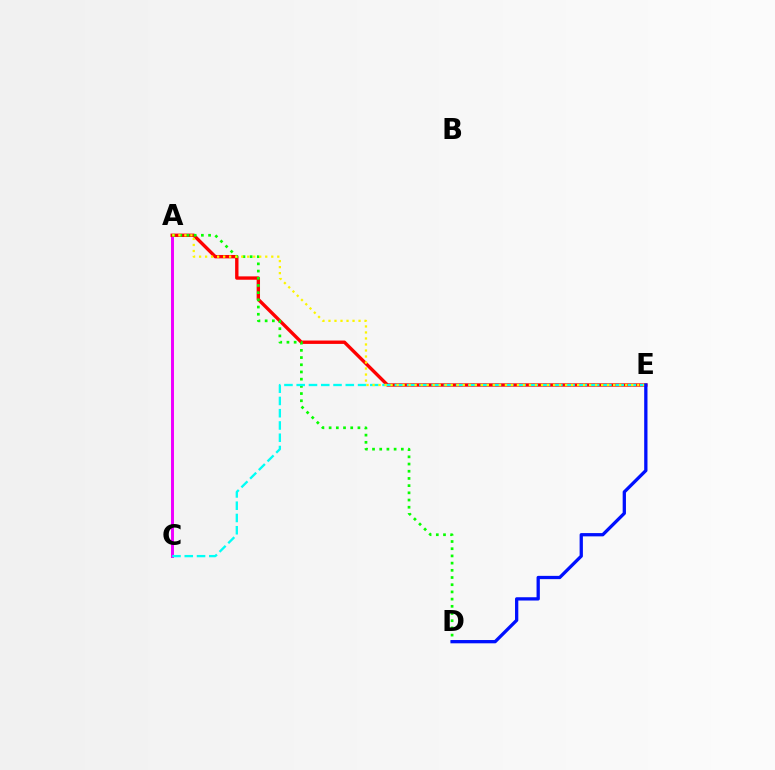{('A', 'C'): [{'color': '#ee00ff', 'line_style': 'solid', 'thickness': 2.13}], ('A', 'E'): [{'color': '#ff0000', 'line_style': 'solid', 'thickness': 2.42}, {'color': '#fcf500', 'line_style': 'dotted', 'thickness': 1.63}], ('A', 'D'): [{'color': '#08ff00', 'line_style': 'dotted', 'thickness': 1.96}], ('C', 'E'): [{'color': '#00fff6', 'line_style': 'dashed', 'thickness': 1.67}], ('D', 'E'): [{'color': '#0010ff', 'line_style': 'solid', 'thickness': 2.36}]}